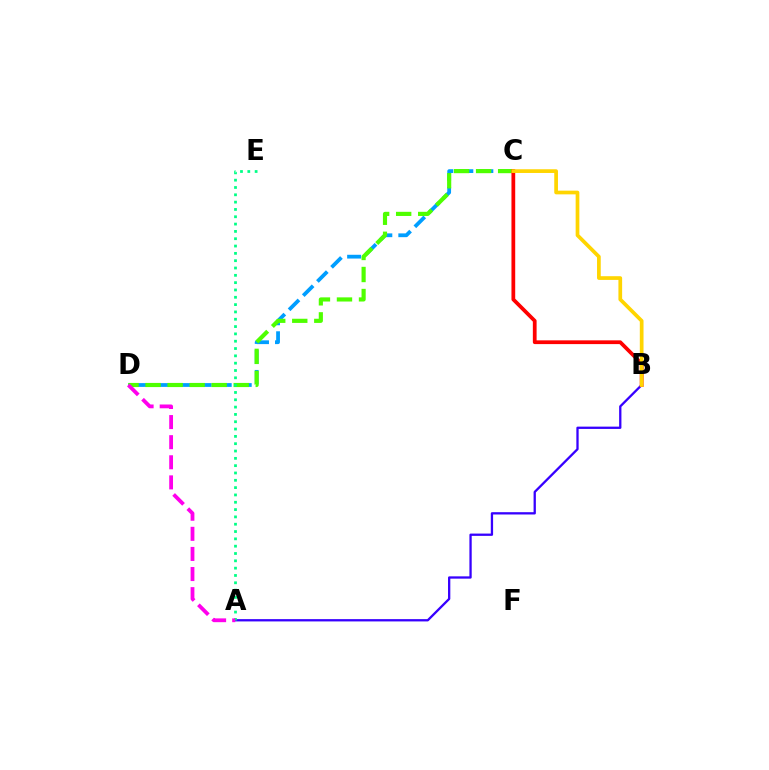{('C', 'D'): [{'color': '#009eff', 'line_style': 'dashed', 'thickness': 2.72}, {'color': '#4fff00', 'line_style': 'dashed', 'thickness': 2.99}], ('A', 'B'): [{'color': '#3700ff', 'line_style': 'solid', 'thickness': 1.65}], ('A', 'E'): [{'color': '#00ff86', 'line_style': 'dotted', 'thickness': 1.99}], ('B', 'C'): [{'color': '#ff0000', 'line_style': 'solid', 'thickness': 2.7}, {'color': '#ffd500', 'line_style': 'solid', 'thickness': 2.67}], ('A', 'D'): [{'color': '#ff00ed', 'line_style': 'dashed', 'thickness': 2.73}]}